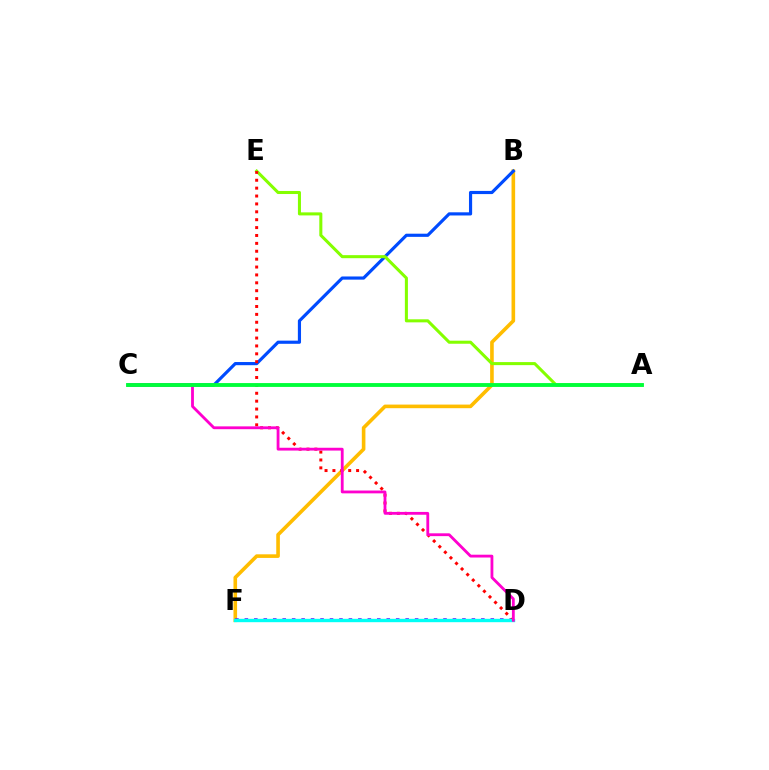{('B', 'F'): [{'color': '#ffbd00', 'line_style': 'solid', 'thickness': 2.6}], ('D', 'F'): [{'color': '#7200ff', 'line_style': 'dotted', 'thickness': 2.57}, {'color': '#00fff6', 'line_style': 'solid', 'thickness': 2.43}], ('B', 'C'): [{'color': '#004bff', 'line_style': 'solid', 'thickness': 2.28}], ('A', 'E'): [{'color': '#84ff00', 'line_style': 'solid', 'thickness': 2.19}], ('D', 'E'): [{'color': '#ff0000', 'line_style': 'dotted', 'thickness': 2.14}], ('C', 'D'): [{'color': '#ff00cf', 'line_style': 'solid', 'thickness': 2.03}], ('A', 'C'): [{'color': '#00ff39', 'line_style': 'solid', 'thickness': 2.78}]}